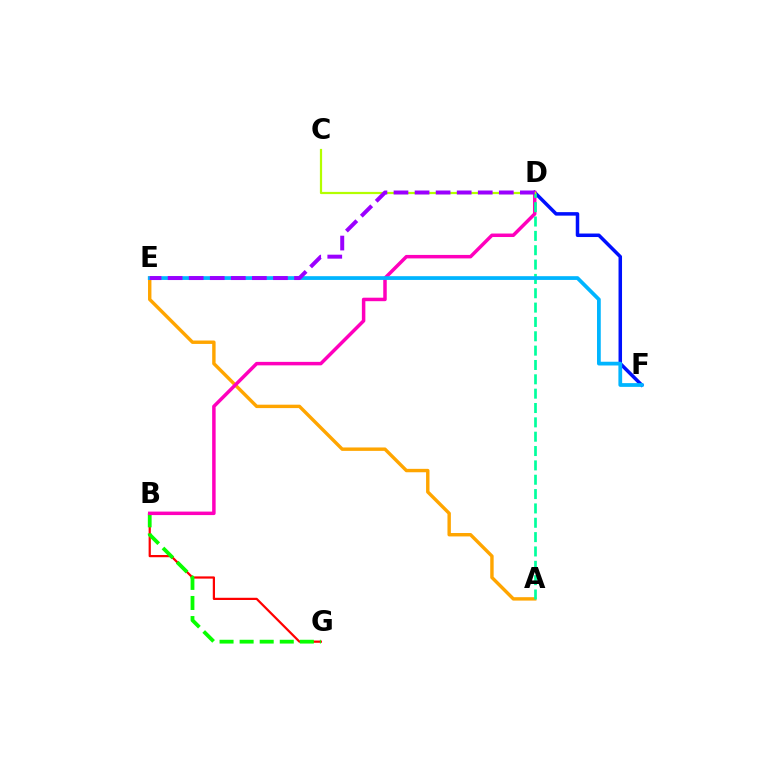{('B', 'G'): [{'color': '#ff0000', 'line_style': 'solid', 'thickness': 1.6}, {'color': '#08ff00', 'line_style': 'dashed', 'thickness': 2.73}], ('D', 'F'): [{'color': '#0010ff', 'line_style': 'solid', 'thickness': 2.52}], ('A', 'E'): [{'color': '#ffa500', 'line_style': 'solid', 'thickness': 2.46}], ('B', 'D'): [{'color': '#ff00bd', 'line_style': 'solid', 'thickness': 2.51}], ('A', 'D'): [{'color': '#00ff9d', 'line_style': 'dashed', 'thickness': 1.95}], ('C', 'D'): [{'color': '#b3ff00', 'line_style': 'solid', 'thickness': 1.59}], ('E', 'F'): [{'color': '#00b5ff', 'line_style': 'solid', 'thickness': 2.7}], ('D', 'E'): [{'color': '#9b00ff', 'line_style': 'dashed', 'thickness': 2.86}]}